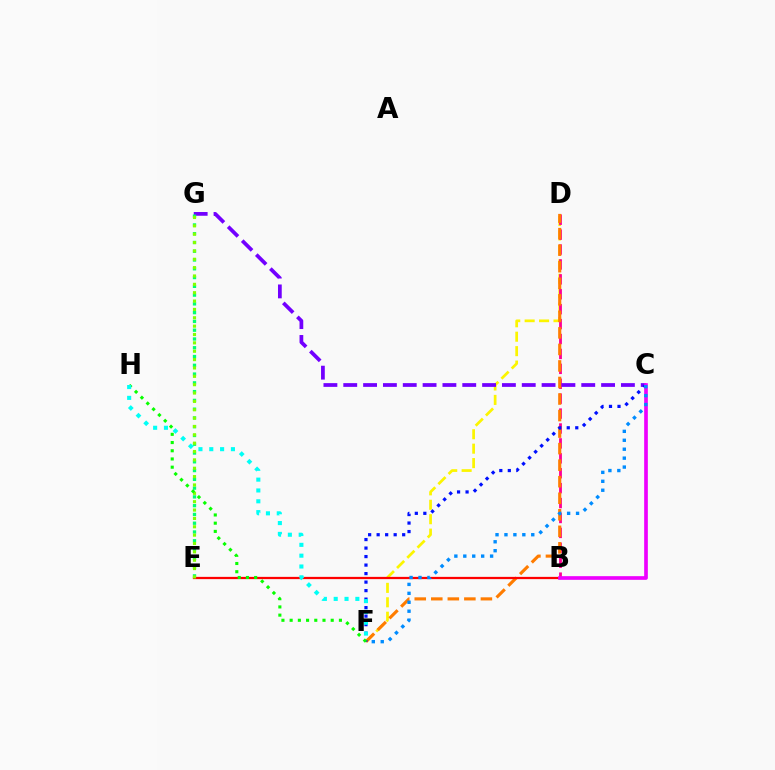{('D', 'F'): [{'color': '#fcf500', 'line_style': 'dashed', 'thickness': 1.96}, {'color': '#ff7c00', 'line_style': 'dashed', 'thickness': 2.25}], ('B', 'D'): [{'color': '#ff0094', 'line_style': 'dashed', 'thickness': 2.03}], ('C', 'G'): [{'color': '#7200ff', 'line_style': 'dashed', 'thickness': 2.69}], ('E', 'G'): [{'color': '#00ff74', 'line_style': 'dotted', 'thickness': 2.38}, {'color': '#84ff00', 'line_style': 'dotted', 'thickness': 2.27}], ('C', 'F'): [{'color': '#0010ff', 'line_style': 'dotted', 'thickness': 2.31}, {'color': '#008cff', 'line_style': 'dotted', 'thickness': 2.43}], ('B', 'E'): [{'color': '#ff0000', 'line_style': 'solid', 'thickness': 1.62}], ('B', 'C'): [{'color': '#ee00ff', 'line_style': 'solid', 'thickness': 2.64}], ('F', 'H'): [{'color': '#08ff00', 'line_style': 'dotted', 'thickness': 2.23}, {'color': '#00fff6', 'line_style': 'dotted', 'thickness': 2.94}]}